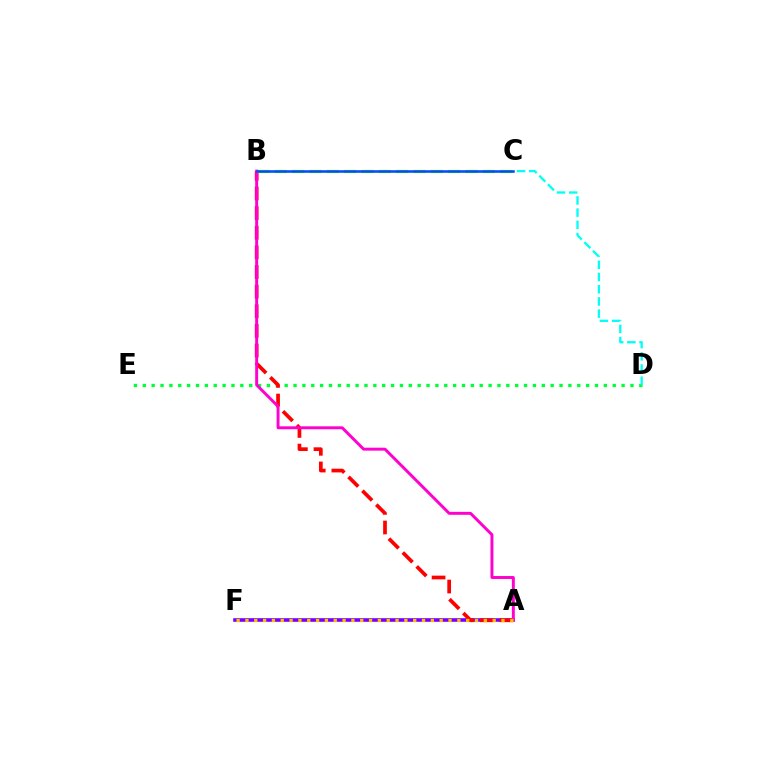{('A', 'F'): [{'color': '#7200ff', 'line_style': 'solid', 'thickness': 2.59}, {'color': '#ffbd00', 'line_style': 'dotted', 'thickness': 2.4}], ('D', 'E'): [{'color': '#00ff39', 'line_style': 'dotted', 'thickness': 2.41}], ('C', 'D'): [{'color': '#00fff6', 'line_style': 'dashed', 'thickness': 1.66}], ('A', 'B'): [{'color': '#ff0000', 'line_style': 'dashed', 'thickness': 2.67}, {'color': '#ff00cf', 'line_style': 'solid', 'thickness': 2.11}], ('B', 'C'): [{'color': '#84ff00', 'line_style': 'dashed', 'thickness': 2.35}, {'color': '#004bff', 'line_style': 'solid', 'thickness': 1.85}]}